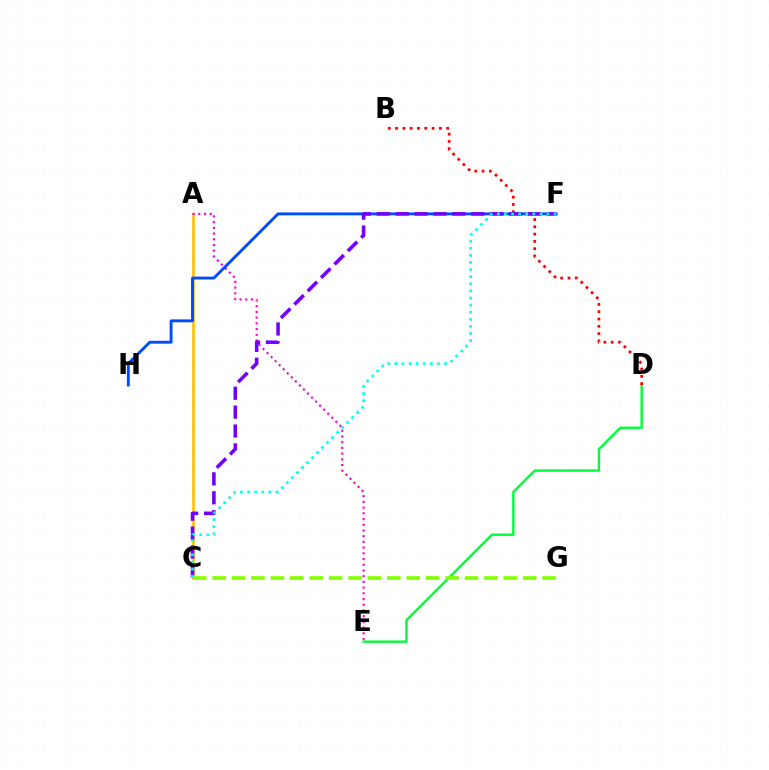{('D', 'E'): [{'color': '#00ff39', 'line_style': 'solid', 'thickness': 1.72}], ('A', 'C'): [{'color': '#ffbd00', 'line_style': 'solid', 'thickness': 1.88}], ('B', 'D'): [{'color': '#ff0000', 'line_style': 'dotted', 'thickness': 1.98}], ('A', 'E'): [{'color': '#ff00cf', 'line_style': 'dotted', 'thickness': 1.55}], ('F', 'H'): [{'color': '#004bff', 'line_style': 'solid', 'thickness': 2.07}], ('C', 'F'): [{'color': '#7200ff', 'line_style': 'dashed', 'thickness': 2.57}, {'color': '#00fff6', 'line_style': 'dotted', 'thickness': 1.93}], ('C', 'G'): [{'color': '#84ff00', 'line_style': 'dashed', 'thickness': 2.64}]}